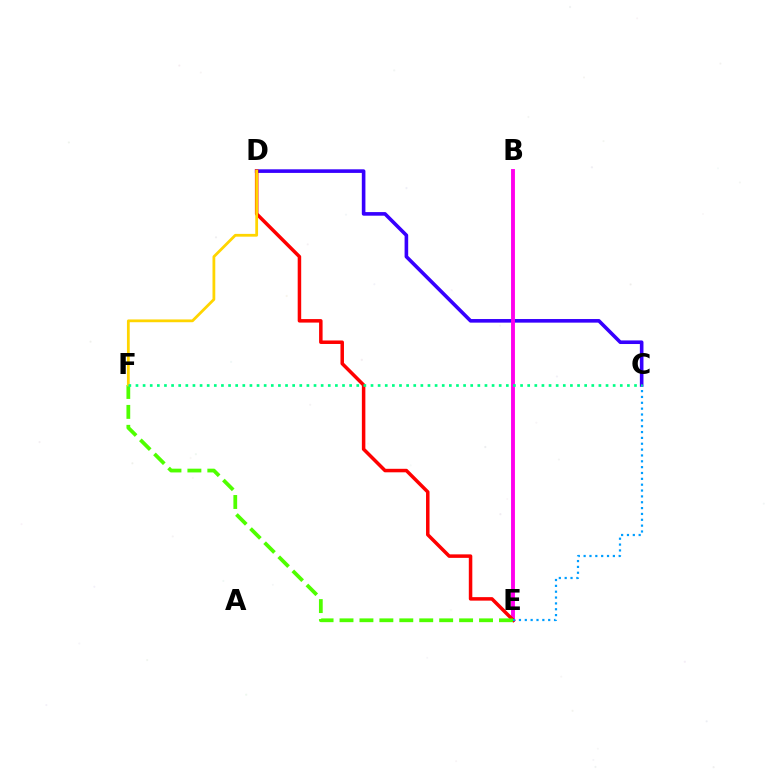{('C', 'D'): [{'color': '#3700ff', 'line_style': 'solid', 'thickness': 2.59}], ('B', 'E'): [{'color': '#ff00ed', 'line_style': 'solid', 'thickness': 2.8}], ('D', 'E'): [{'color': '#ff0000', 'line_style': 'solid', 'thickness': 2.52}], ('E', 'F'): [{'color': '#4fff00', 'line_style': 'dashed', 'thickness': 2.71}], ('D', 'F'): [{'color': '#ffd500', 'line_style': 'solid', 'thickness': 2.0}], ('C', 'E'): [{'color': '#009eff', 'line_style': 'dotted', 'thickness': 1.59}], ('C', 'F'): [{'color': '#00ff86', 'line_style': 'dotted', 'thickness': 1.94}]}